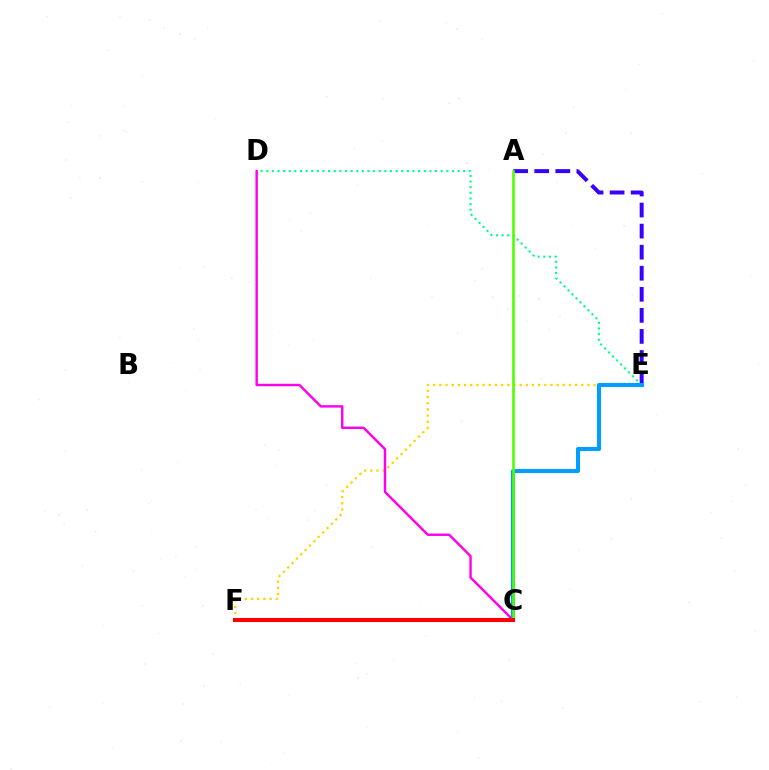{('D', 'E'): [{'color': '#00ff86', 'line_style': 'dotted', 'thickness': 1.53}], ('E', 'F'): [{'color': '#ffd500', 'line_style': 'dotted', 'thickness': 1.68}], ('A', 'E'): [{'color': '#3700ff', 'line_style': 'dashed', 'thickness': 2.86}], ('C', 'D'): [{'color': '#ff00ed', 'line_style': 'solid', 'thickness': 1.75}], ('C', 'E'): [{'color': '#009eff', 'line_style': 'solid', 'thickness': 2.94}], ('A', 'C'): [{'color': '#4fff00', 'line_style': 'solid', 'thickness': 1.87}], ('C', 'F'): [{'color': '#ff0000', 'line_style': 'solid', 'thickness': 2.95}]}